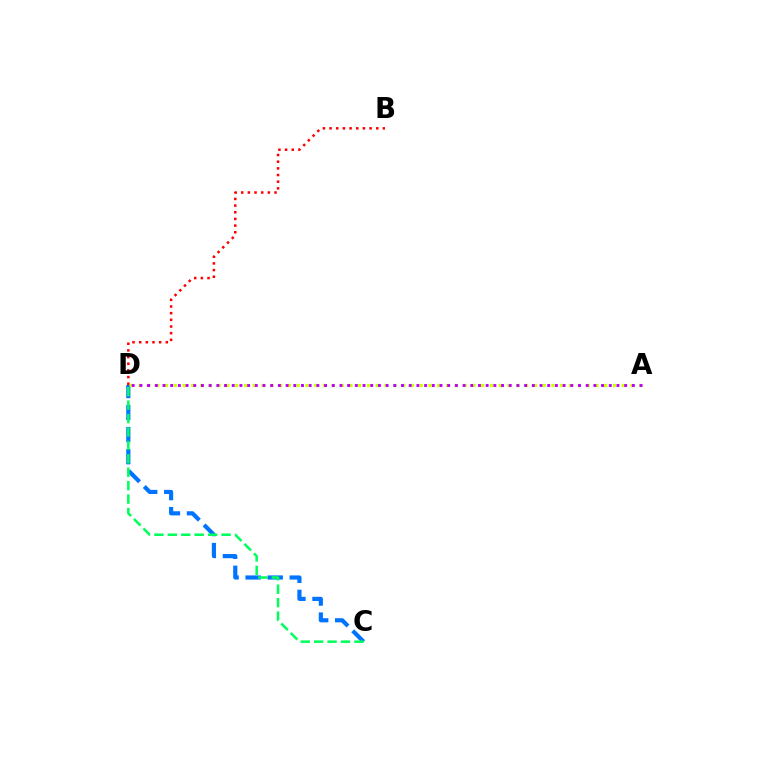{('C', 'D'): [{'color': '#0074ff', 'line_style': 'dashed', 'thickness': 3.0}, {'color': '#00ff5c', 'line_style': 'dashed', 'thickness': 1.82}], ('B', 'D'): [{'color': '#ff0000', 'line_style': 'dotted', 'thickness': 1.81}], ('A', 'D'): [{'color': '#d1ff00', 'line_style': 'dotted', 'thickness': 2.39}, {'color': '#b900ff', 'line_style': 'dotted', 'thickness': 2.09}]}